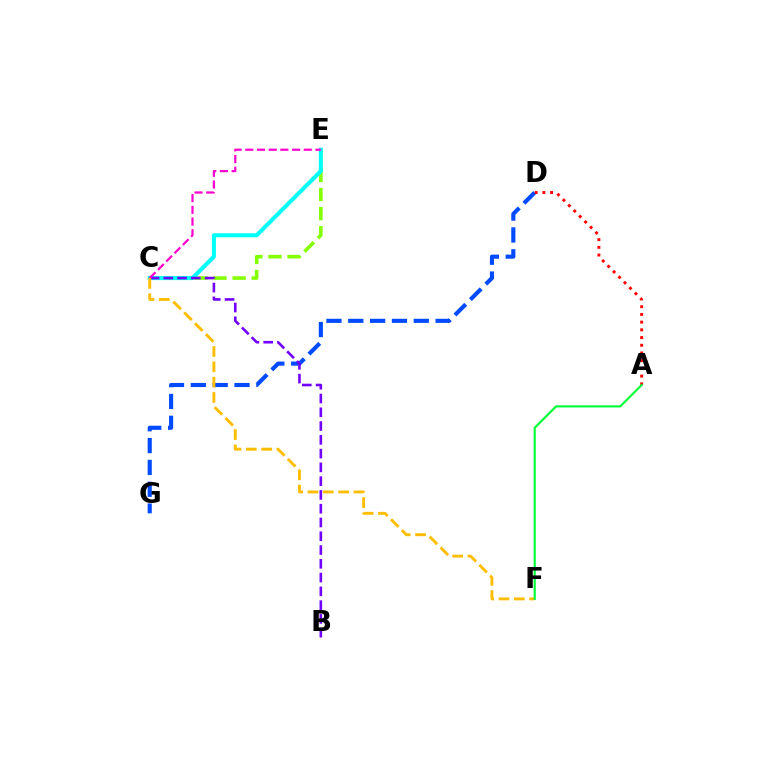{('C', 'E'): [{'color': '#84ff00', 'line_style': 'dashed', 'thickness': 2.59}, {'color': '#00fff6', 'line_style': 'solid', 'thickness': 2.92}, {'color': '#ff00cf', 'line_style': 'dashed', 'thickness': 1.59}], ('D', 'G'): [{'color': '#004bff', 'line_style': 'dashed', 'thickness': 2.97}], ('A', 'D'): [{'color': '#ff0000', 'line_style': 'dotted', 'thickness': 2.09}], ('B', 'C'): [{'color': '#7200ff', 'line_style': 'dashed', 'thickness': 1.87}], ('C', 'F'): [{'color': '#ffbd00', 'line_style': 'dashed', 'thickness': 2.08}], ('A', 'F'): [{'color': '#00ff39', 'line_style': 'solid', 'thickness': 1.54}]}